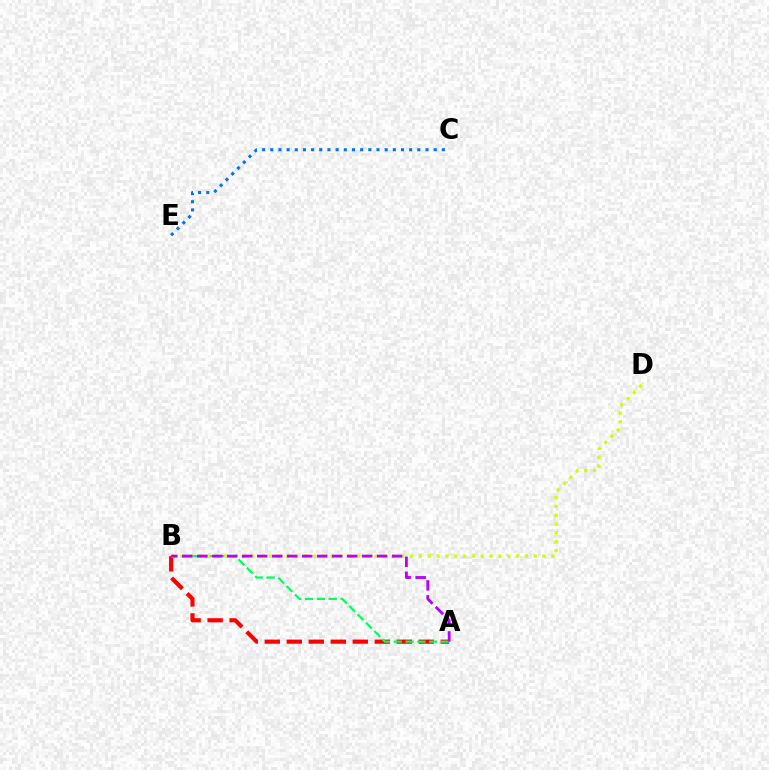{('A', 'B'): [{'color': '#ff0000', 'line_style': 'dashed', 'thickness': 2.99}, {'color': '#00ff5c', 'line_style': 'dashed', 'thickness': 1.61}, {'color': '#b900ff', 'line_style': 'dashed', 'thickness': 2.04}], ('C', 'E'): [{'color': '#0074ff', 'line_style': 'dotted', 'thickness': 2.22}], ('B', 'D'): [{'color': '#d1ff00', 'line_style': 'dotted', 'thickness': 2.4}]}